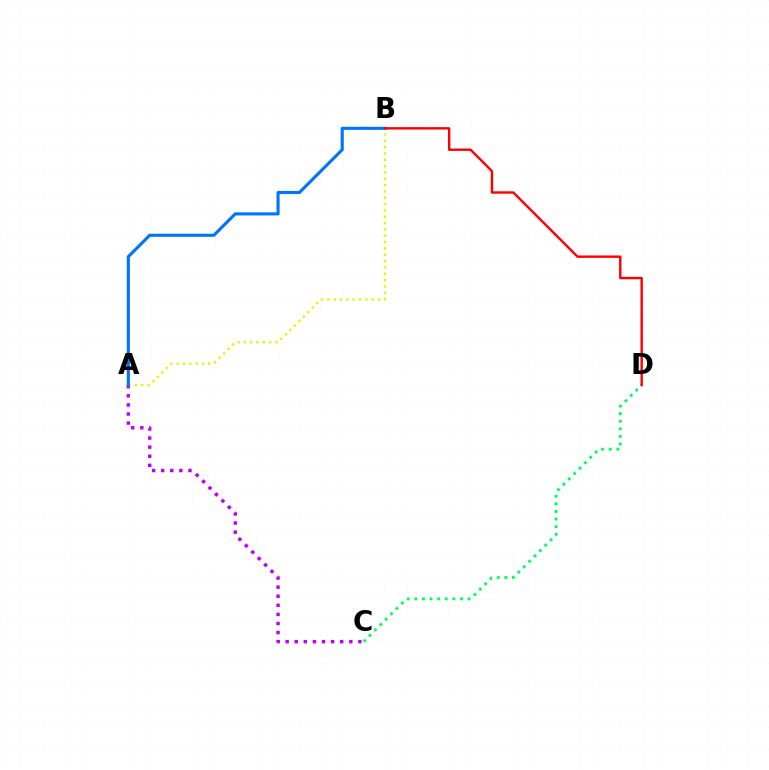{('A', 'C'): [{'color': '#b900ff', 'line_style': 'dotted', 'thickness': 2.47}], ('A', 'B'): [{'color': '#d1ff00', 'line_style': 'dotted', 'thickness': 1.72}, {'color': '#0074ff', 'line_style': 'solid', 'thickness': 2.23}], ('C', 'D'): [{'color': '#00ff5c', 'line_style': 'dotted', 'thickness': 2.07}], ('B', 'D'): [{'color': '#ff0000', 'line_style': 'solid', 'thickness': 1.73}]}